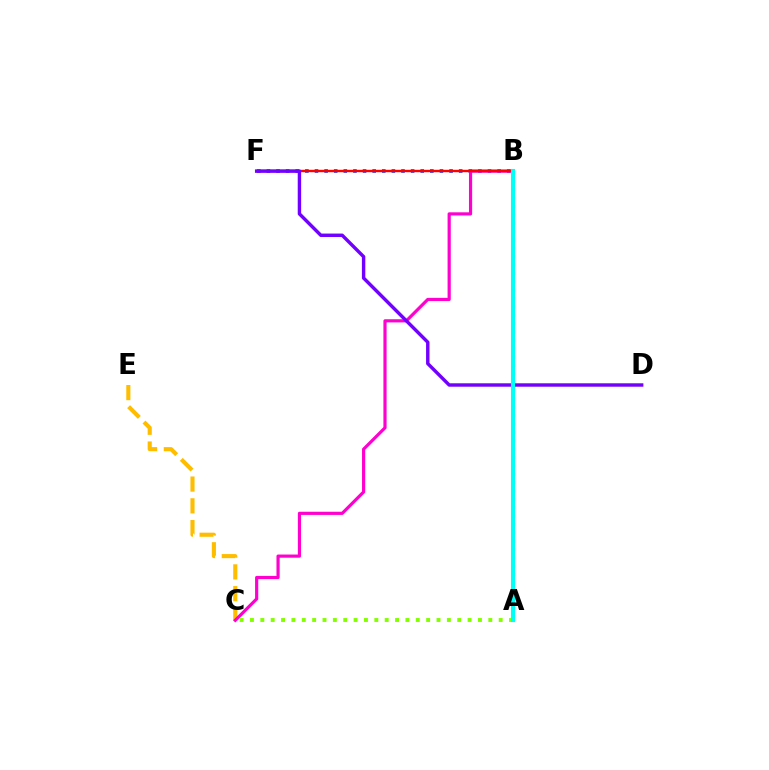{('C', 'E'): [{'color': '#ffbd00', 'line_style': 'dashed', 'thickness': 2.96}], ('A', 'B'): [{'color': '#00ff39', 'line_style': 'dotted', 'thickness': 2.27}, {'color': '#00fff6', 'line_style': 'solid', 'thickness': 2.95}], ('B', 'F'): [{'color': '#004bff', 'line_style': 'dotted', 'thickness': 2.61}, {'color': '#ff0000', 'line_style': 'solid', 'thickness': 1.73}], ('B', 'C'): [{'color': '#ff00cf', 'line_style': 'solid', 'thickness': 2.28}], ('D', 'F'): [{'color': '#7200ff', 'line_style': 'solid', 'thickness': 2.47}], ('A', 'C'): [{'color': '#84ff00', 'line_style': 'dotted', 'thickness': 2.82}]}